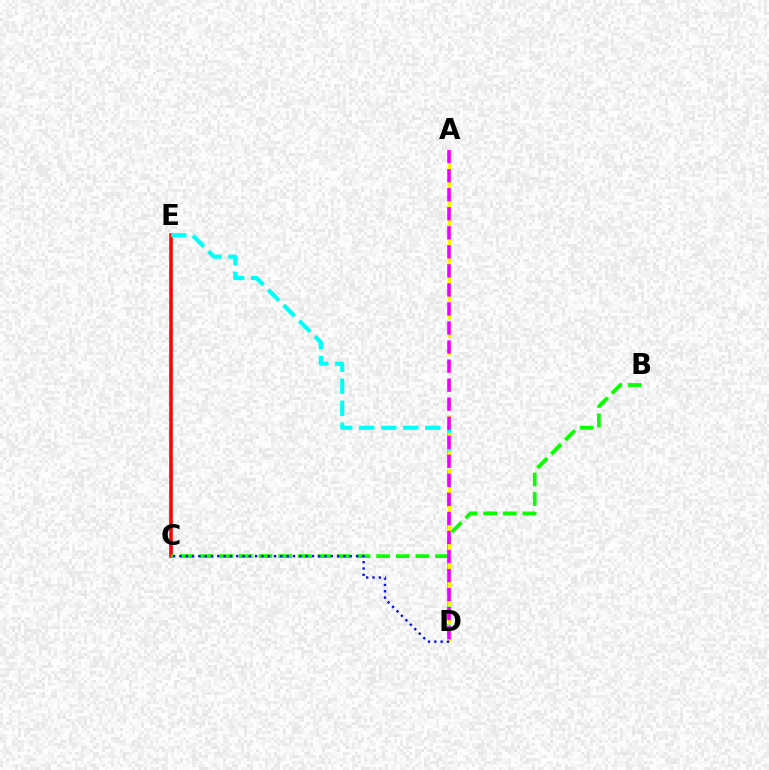{('C', 'E'): [{'color': '#ff0000', 'line_style': 'solid', 'thickness': 2.56}], ('D', 'E'): [{'color': '#00fff6', 'line_style': 'dashed', 'thickness': 2.99}], ('B', 'C'): [{'color': '#08ff00', 'line_style': 'dashed', 'thickness': 2.66}], ('A', 'D'): [{'color': '#fcf500', 'line_style': 'dashed', 'thickness': 2.43}, {'color': '#ee00ff', 'line_style': 'dashed', 'thickness': 2.59}], ('C', 'D'): [{'color': '#0010ff', 'line_style': 'dotted', 'thickness': 1.71}]}